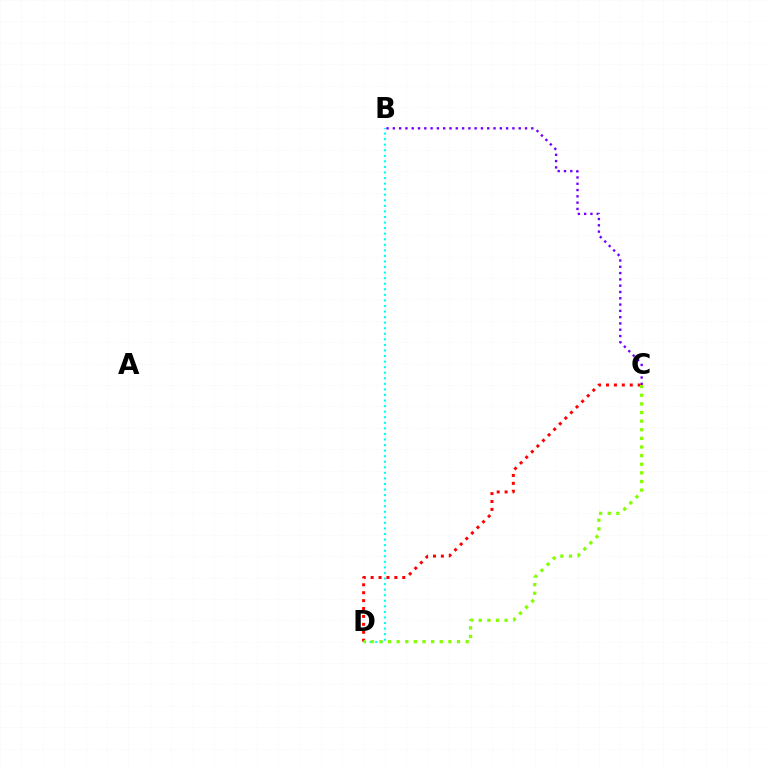{('B', 'D'): [{'color': '#00fff6', 'line_style': 'dotted', 'thickness': 1.51}], ('B', 'C'): [{'color': '#7200ff', 'line_style': 'dotted', 'thickness': 1.71}], ('C', 'D'): [{'color': '#ff0000', 'line_style': 'dotted', 'thickness': 2.15}, {'color': '#84ff00', 'line_style': 'dotted', 'thickness': 2.34}]}